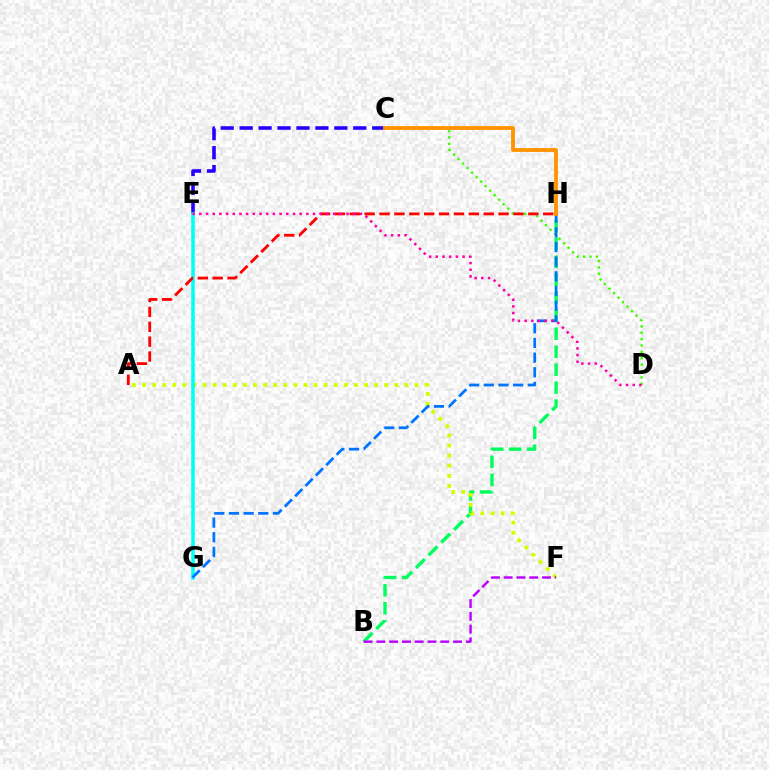{('C', 'E'): [{'color': '#2500ff', 'line_style': 'dashed', 'thickness': 2.57}], ('B', 'H'): [{'color': '#00ff5c', 'line_style': 'dashed', 'thickness': 2.44}], ('A', 'F'): [{'color': '#d1ff00', 'line_style': 'dotted', 'thickness': 2.74}], ('C', 'D'): [{'color': '#3dff00', 'line_style': 'dotted', 'thickness': 1.73}], ('E', 'G'): [{'color': '#00fff6', 'line_style': 'solid', 'thickness': 2.54}], ('G', 'H'): [{'color': '#0074ff', 'line_style': 'dashed', 'thickness': 1.99}], ('A', 'H'): [{'color': '#ff0000', 'line_style': 'dashed', 'thickness': 2.02}], ('B', 'F'): [{'color': '#b900ff', 'line_style': 'dashed', 'thickness': 1.74}], ('C', 'H'): [{'color': '#ff9400', 'line_style': 'solid', 'thickness': 2.77}], ('D', 'E'): [{'color': '#ff00ac', 'line_style': 'dotted', 'thickness': 1.82}]}